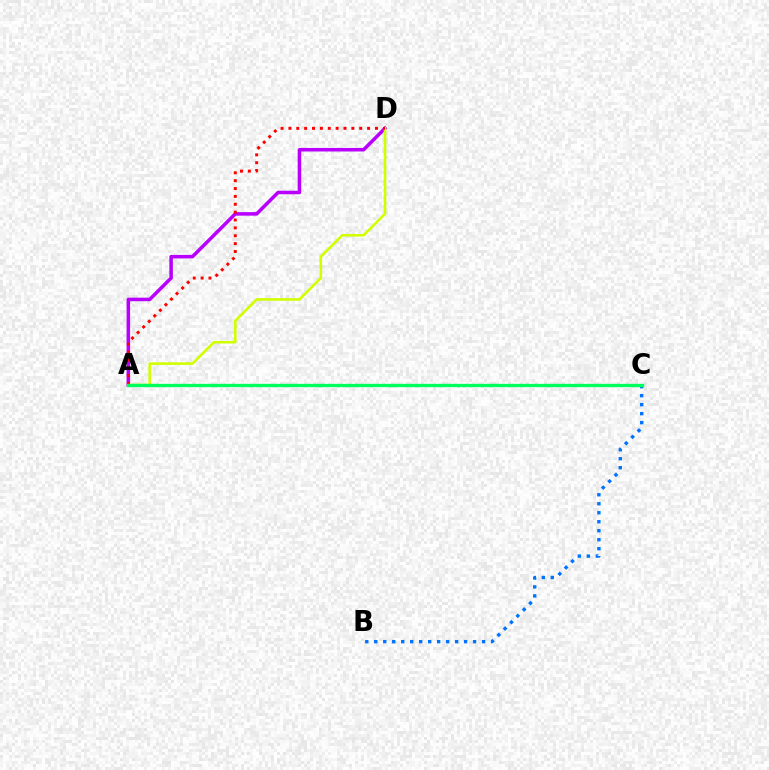{('A', 'D'): [{'color': '#b900ff', 'line_style': 'solid', 'thickness': 2.54}, {'color': '#d1ff00', 'line_style': 'solid', 'thickness': 1.88}, {'color': '#ff0000', 'line_style': 'dotted', 'thickness': 2.14}], ('B', 'C'): [{'color': '#0074ff', 'line_style': 'dotted', 'thickness': 2.44}], ('A', 'C'): [{'color': '#00ff5c', 'line_style': 'solid', 'thickness': 2.4}]}